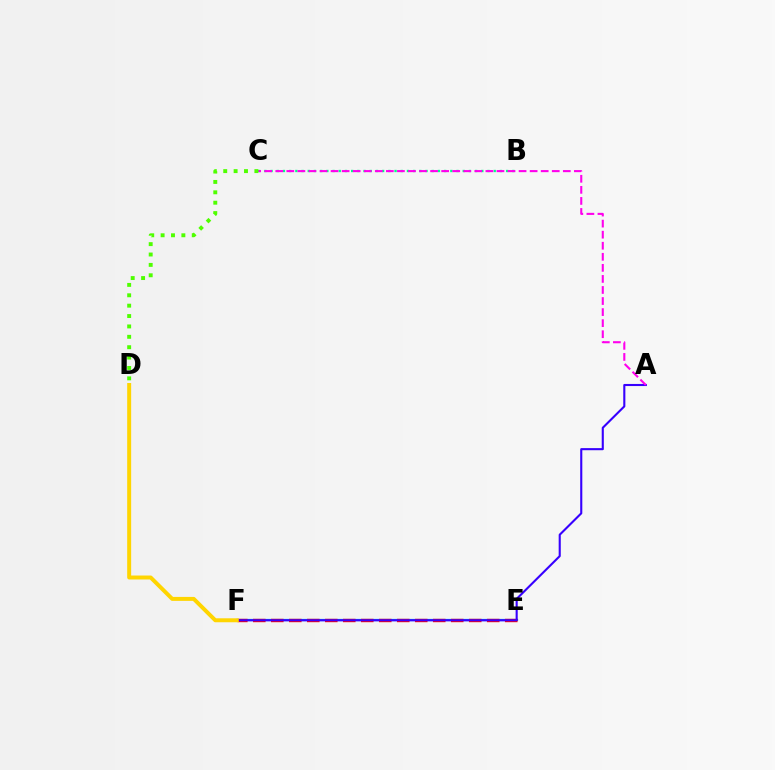{('E', 'F'): [{'color': '#009eff', 'line_style': 'solid', 'thickness': 1.61}, {'color': '#ff0000', 'line_style': 'dashed', 'thickness': 2.44}], ('A', 'F'): [{'color': '#3700ff', 'line_style': 'solid', 'thickness': 1.51}], ('B', 'C'): [{'color': '#00ff86', 'line_style': 'dotted', 'thickness': 1.68}], ('A', 'C'): [{'color': '#ff00ed', 'line_style': 'dashed', 'thickness': 1.5}], ('D', 'F'): [{'color': '#ffd500', 'line_style': 'solid', 'thickness': 2.85}], ('C', 'D'): [{'color': '#4fff00', 'line_style': 'dotted', 'thickness': 2.82}]}